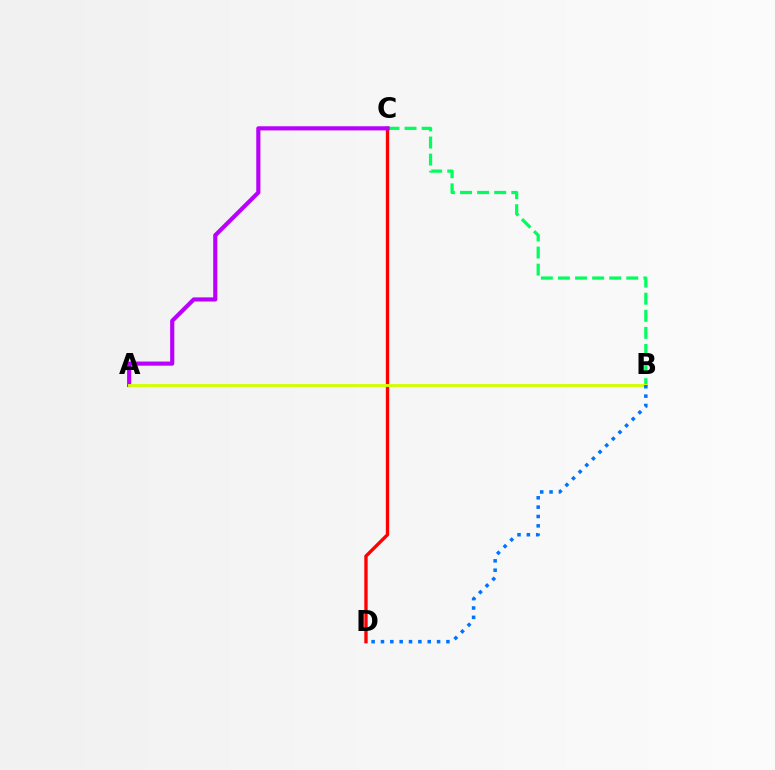{('B', 'C'): [{'color': '#00ff5c', 'line_style': 'dashed', 'thickness': 2.32}], ('C', 'D'): [{'color': '#ff0000', 'line_style': 'solid', 'thickness': 2.41}], ('A', 'C'): [{'color': '#b900ff', 'line_style': 'solid', 'thickness': 2.98}], ('A', 'B'): [{'color': '#d1ff00', 'line_style': 'solid', 'thickness': 2.06}], ('B', 'D'): [{'color': '#0074ff', 'line_style': 'dotted', 'thickness': 2.54}]}